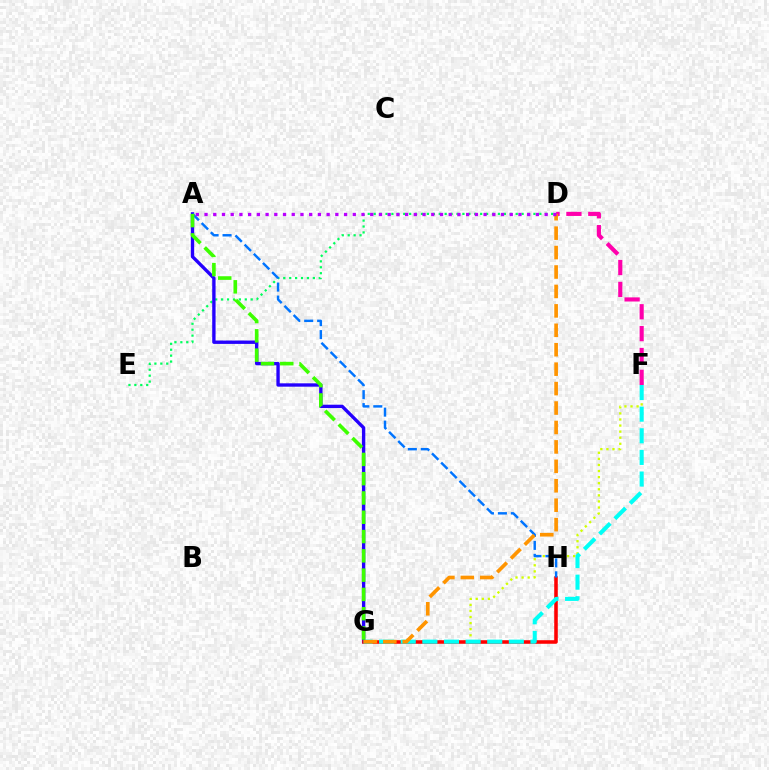{('D', 'E'): [{'color': '#00ff5c', 'line_style': 'dotted', 'thickness': 1.61}], ('D', 'F'): [{'color': '#ff00ac', 'line_style': 'dashed', 'thickness': 2.97}], ('F', 'G'): [{'color': '#d1ff00', 'line_style': 'dotted', 'thickness': 1.65}, {'color': '#00fff6', 'line_style': 'dashed', 'thickness': 2.94}], ('A', 'G'): [{'color': '#2500ff', 'line_style': 'solid', 'thickness': 2.42}, {'color': '#3dff00', 'line_style': 'dashed', 'thickness': 2.62}], ('G', 'H'): [{'color': '#ff0000', 'line_style': 'solid', 'thickness': 2.56}], ('A', 'H'): [{'color': '#0074ff', 'line_style': 'dashed', 'thickness': 1.76}], ('D', 'G'): [{'color': '#ff9400', 'line_style': 'dashed', 'thickness': 2.64}], ('A', 'D'): [{'color': '#b900ff', 'line_style': 'dotted', 'thickness': 2.37}]}